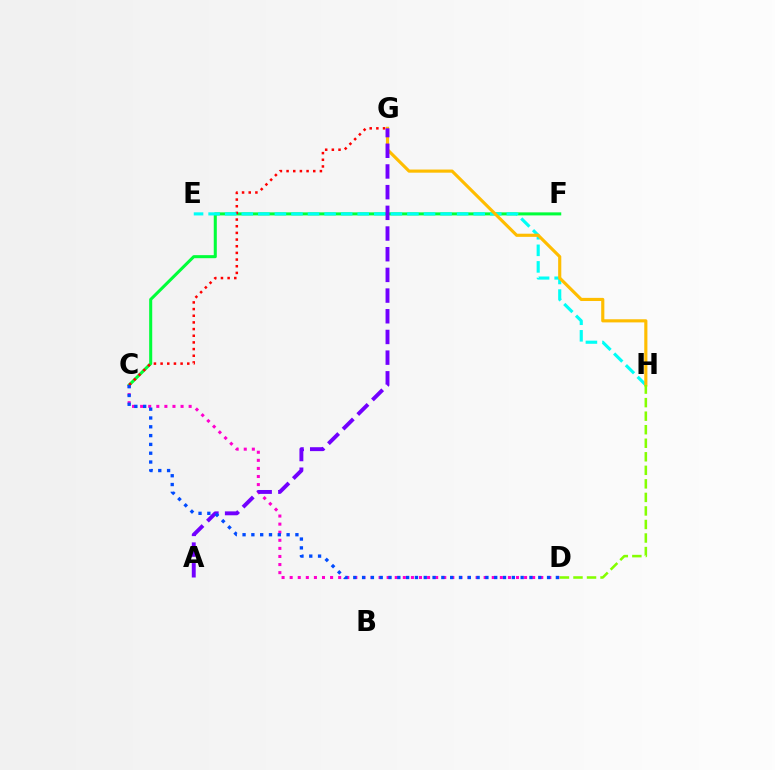{('C', 'F'): [{'color': '#00ff39', 'line_style': 'solid', 'thickness': 2.2}], ('C', 'D'): [{'color': '#ff00cf', 'line_style': 'dotted', 'thickness': 2.2}, {'color': '#004bff', 'line_style': 'dotted', 'thickness': 2.39}], ('C', 'G'): [{'color': '#ff0000', 'line_style': 'dotted', 'thickness': 1.81}], ('E', 'H'): [{'color': '#00fff6', 'line_style': 'dashed', 'thickness': 2.25}], ('G', 'H'): [{'color': '#ffbd00', 'line_style': 'solid', 'thickness': 2.26}], ('A', 'G'): [{'color': '#7200ff', 'line_style': 'dashed', 'thickness': 2.81}], ('D', 'H'): [{'color': '#84ff00', 'line_style': 'dashed', 'thickness': 1.84}]}